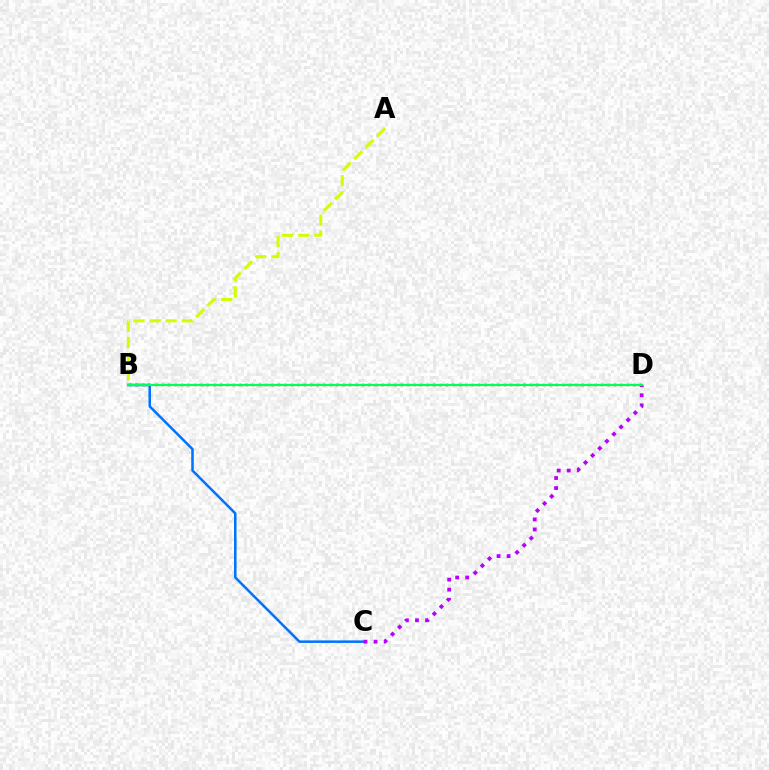{('B', 'C'): [{'color': '#0074ff', 'line_style': 'solid', 'thickness': 1.83}], ('C', 'D'): [{'color': '#b900ff', 'line_style': 'dotted', 'thickness': 2.73}], ('B', 'D'): [{'color': '#ff0000', 'line_style': 'dotted', 'thickness': 1.76}, {'color': '#00ff5c', 'line_style': 'solid', 'thickness': 1.6}], ('A', 'B'): [{'color': '#d1ff00', 'line_style': 'dashed', 'thickness': 2.19}]}